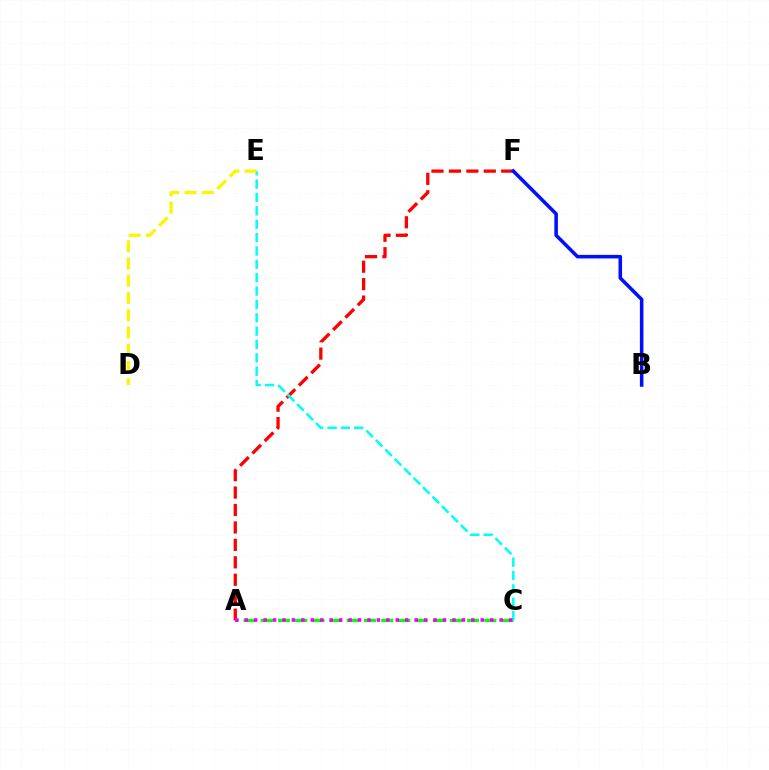{('A', 'F'): [{'color': '#ff0000', 'line_style': 'dashed', 'thickness': 2.37}], ('B', 'F'): [{'color': '#0010ff', 'line_style': 'solid', 'thickness': 2.55}], ('A', 'C'): [{'color': '#08ff00', 'line_style': 'dashed', 'thickness': 2.34}, {'color': '#ee00ff', 'line_style': 'dotted', 'thickness': 2.57}], ('C', 'E'): [{'color': '#00fff6', 'line_style': 'dashed', 'thickness': 1.82}], ('D', 'E'): [{'color': '#fcf500', 'line_style': 'dashed', 'thickness': 2.34}]}